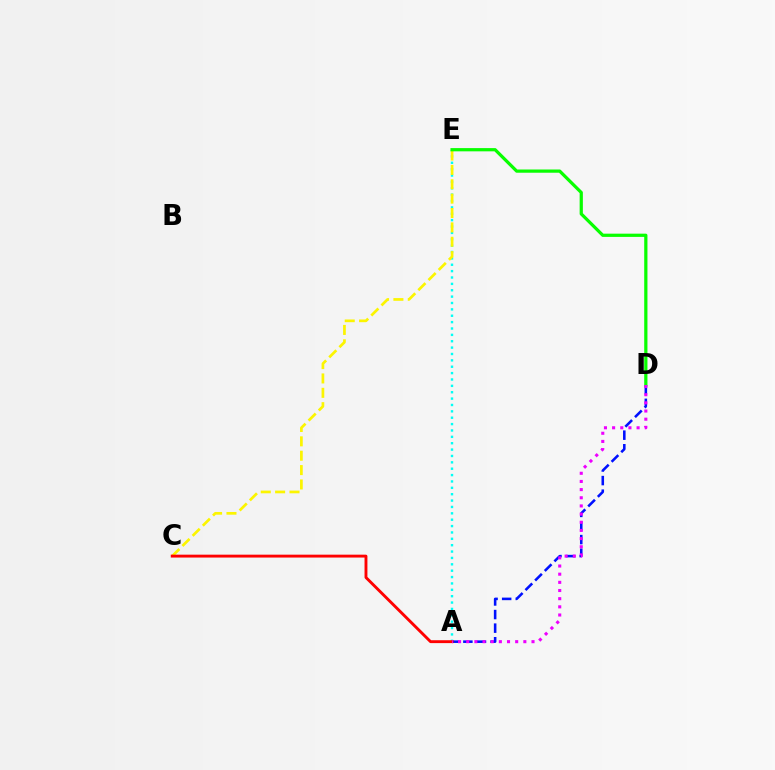{('A', 'E'): [{'color': '#00fff6', 'line_style': 'dotted', 'thickness': 1.73}], ('A', 'D'): [{'color': '#0010ff', 'line_style': 'dashed', 'thickness': 1.85}, {'color': '#ee00ff', 'line_style': 'dotted', 'thickness': 2.22}], ('C', 'E'): [{'color': '#fcf500', 'line_style': 'dashed', 'thickness': 1.95}], ('A', 'C'): [{'color': '#ff0000', 'line_style': 'solid', 'thickness': 2.08}], ('D', 'E'): [{'color': '#08ff00', 'line_style': 'solid', 'thickness': 2.33}]}